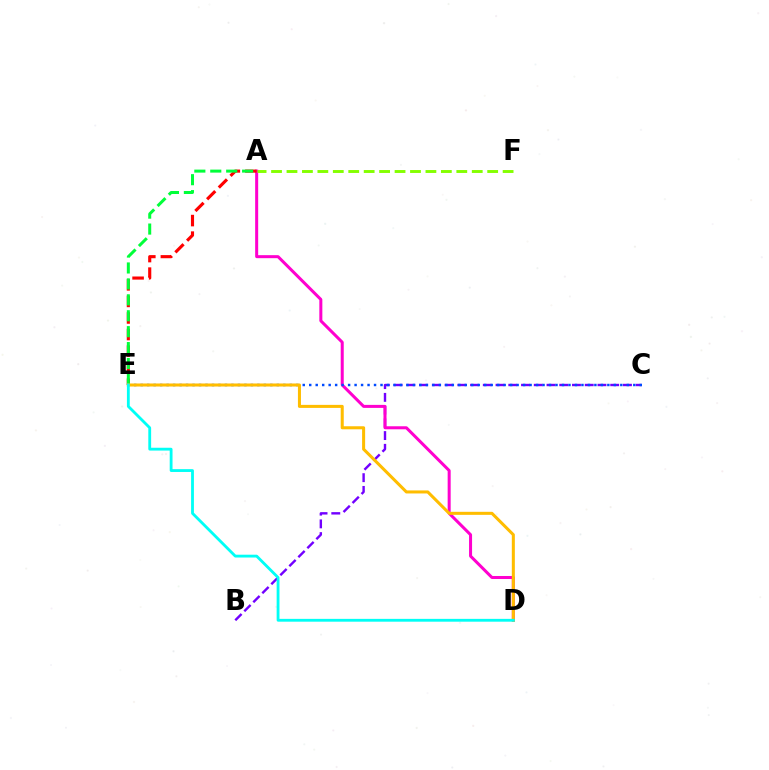{('B', 'C'): [{'color': '#7200ff', 'line_style': 'dashed', 'thickness': 1.73}], ('A', 'D'): [{'color': '#ff00cf', 'line_style': 'solid', 'thickness': 2.17}], ('C', 'E'): [{'color': '#004bff', 'line_style': 'dotted', 'thickness': 1.76}], ('A', 'E'): [{'color': '#ff0000', 'line_style': 'dashed', 'thickness': 2.25}, {'color': '#00ff39', 'line_style': 'dashed', 'thickness': 2.16}], ('D', 'E'): [{'color': '#ffbd00', 'line_style': 'solid', 'thickness': 2.19}, {'color': '#00fff6', 'line_style': 'solid', 'thickness': 2.03}], ('A', 'F'): [{'color': '#84ff00', 'line_style': 'dashed', 'thickness': 2.1}]}